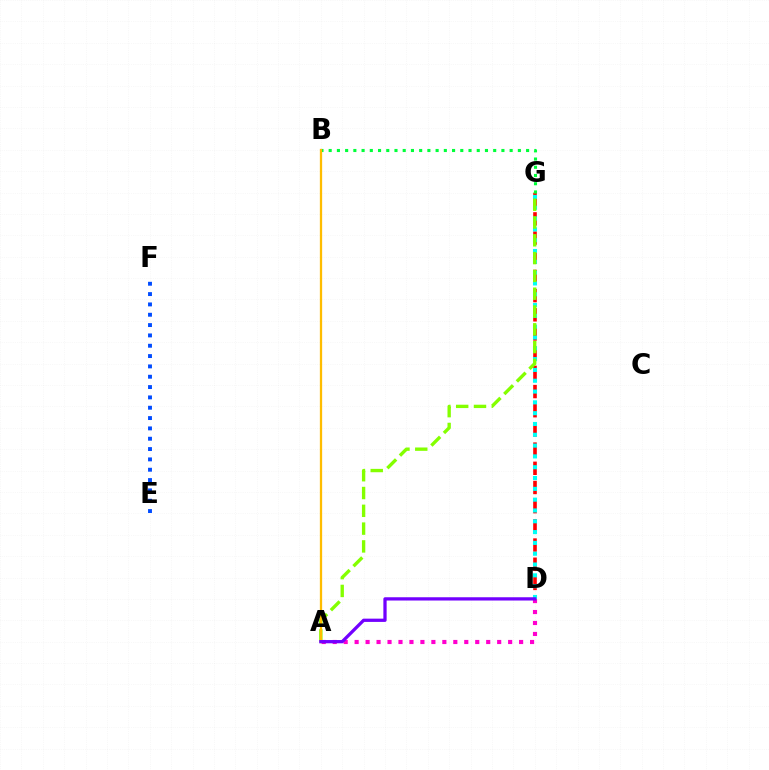{('D', 'G'): [{'color': '#ff0000', 'line_style': 'dashed', 'thickness': 2.61}, {'color': '#00fff6', 'line_style': 'dotted', 'thickness': 2.94}], ('A', 'G'): [{'color': '#84ff00', 'line_style': 'dashed', 'thickness': 2.42}], ('A', 'D'): [{'color': '#ff00cf', 'line_style': 'dotted', 'thickness': 2.98}, {'color': '#7200ff', 'line_style': 'solid', 'thickness': 2.35}], ('B', 'G'): [{'color': '#00ff39', 'line_style': 'dotted', 'thickness': 2.23}], ('A', 'B'): [{'color': '#ffbd00', 'line_style': 'solid', 'thickness': 1.64}], ('E', 'F'): [{'color': '#004bff', 'line_style': 'dotted', 'thickness': 2.81}]}